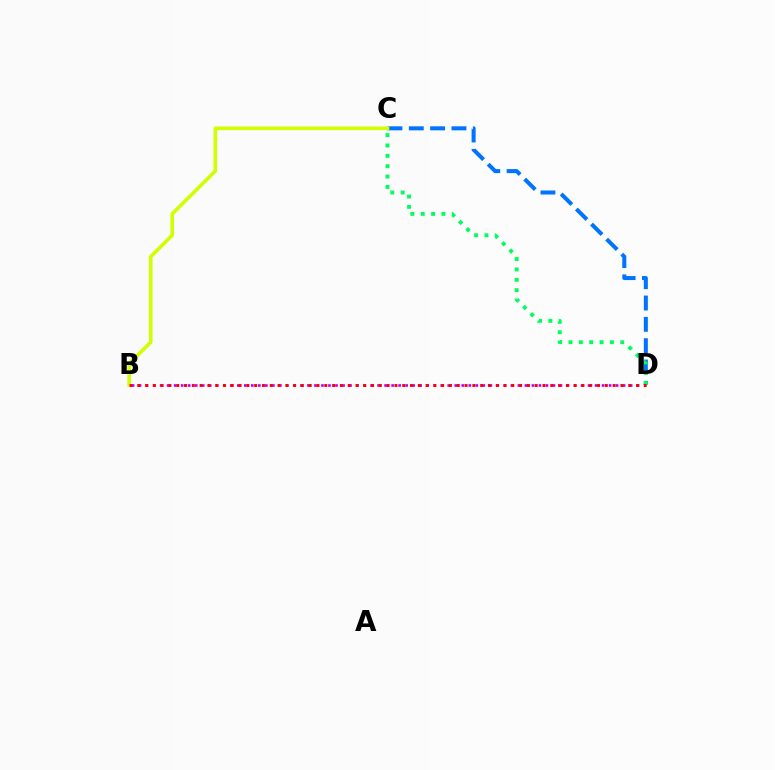{('C', 'D'): [{'color': '#0074ff', 'line_style': 'dashed', 'thickness': 2.9}, {'color': '#00ff5c', 'line_style': 'dotted', 'thickness': 2.82}], ('B', 'D'): [{'color': '#b900ff', 'line_style': 'dotted', 'thickness': 1.91}, {'color': '#ff0000', 'line_style': 'dotted', 'thickness': 2.12}], ('B', 'C'): [{'color': '#d1ff00', 'line_style': 'solid', 'thickness': 2.6}]}